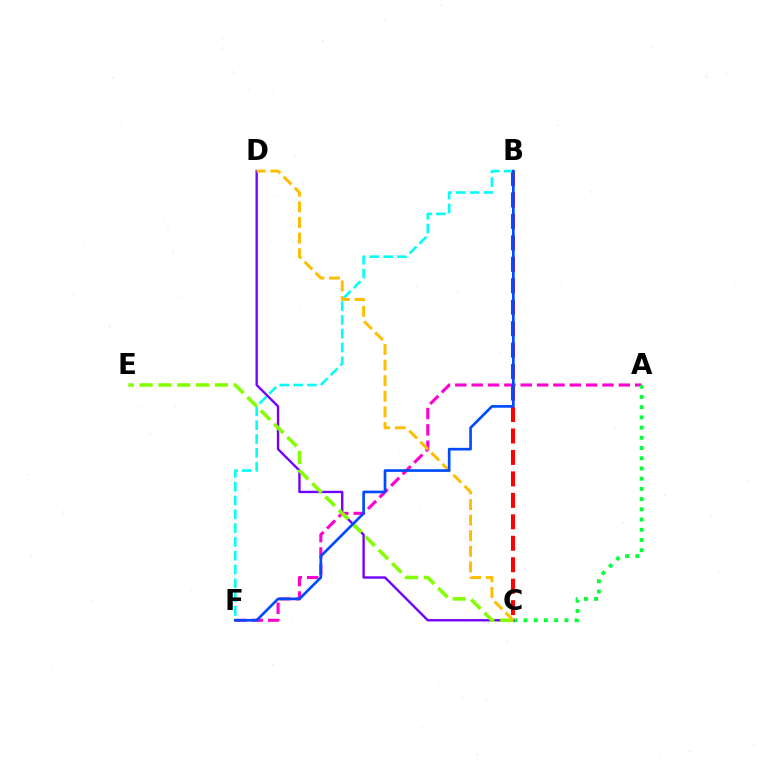{('B', 'C'): [{'color': '#ff0000', 'line_style': 'dashed', 'thickness': 2.91}], ('A', 'F'): [{'color': '#ff00cf', 'line_style': 'dashed', 'thickness': 2.22}], ('B', 'F'): [{'color': '#00fff6', 'line_style': 'dashed', 'thickness': 1.88}, {'color': '#004bff', 'line_style': 'solid', 'thickness': 1.92}], ('A', 'C'): [{'color': '#00ff39', 'line_style': 'dotted', 'thickness': 2.78}], ('C', 'D'): [{'color': '#7200ff', 'line_style': 'solid', 'thickness': 1.7}, {'color': '#ffbd00', 'line_style': 'dashed', 'thickness': 2.12}], ('C', 'E'): [{'color': '#84ff00', 'line_style': 'dashed', 'thickness': 2.56}]}